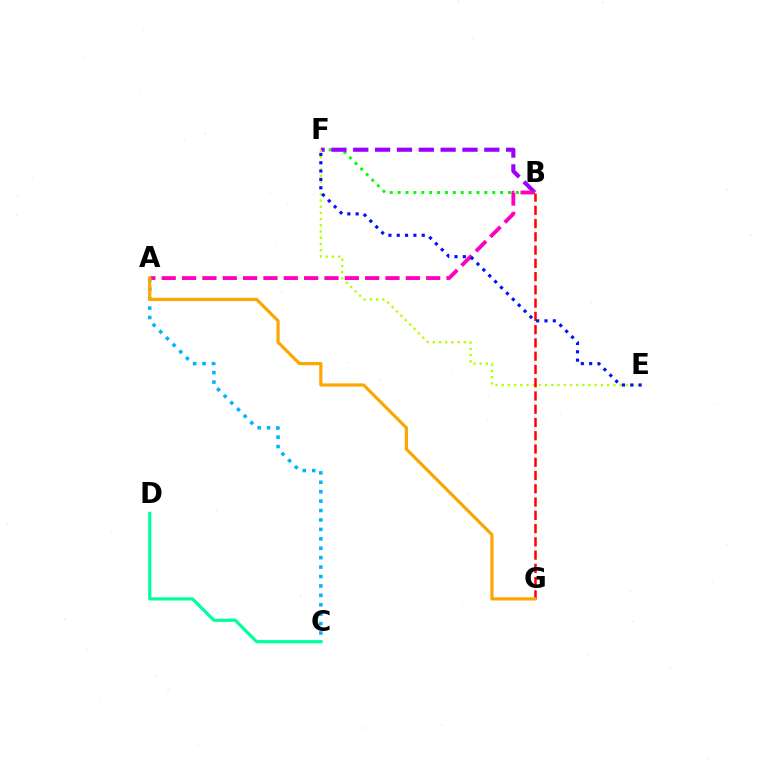{('B', 'F'): [{'color': '#08ff00', 'line_style': 'dotted', 'thickness': 2.14}, {'color': '#9b00ff', 'line_style': 'dashed', 'thickness': 2.97}], ('A', 'B'): [{'color': '#ff00bd', 'line_style': 'dashed', 'thickness': 2.76}], ('E', 'F'): [{'color': '#b3ff00', 'line_style': 'dotted', 'thickness': 1.69}, {'color': '#0010ff', 'line_style': 'dotted', 'thickness': 2.26}], ('B', 'G'): [{'color': '#ff0000', 'line_style': 'dashed', 'thickness': 1.8}], ('A', 'C'): [{'color': '#00b5ff', 'line_style': 'dotted', 'thickness': 2.56}], ('A', 'G'): [{'color': '#ffa500', 'line_style': 'solid', 'thickness': 2.29}], ('C', 'D'): [{'color': '#00ff9d', 'line_style': 'solid', 'thickness': 2.28}]}